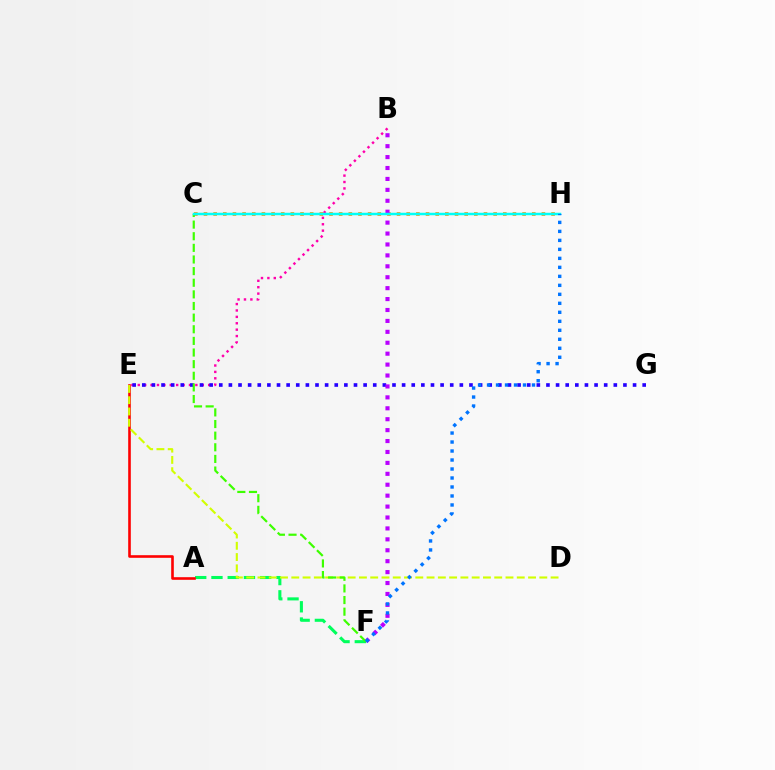{('A', 'F'): [{'color': '#00ff5c', 'line_style': 'dashed', 'thickness': 2.21}], ('C', 'H'): [{'color': '#ff9400', 'line_style': 'dotted', 'thickness': 2.62}, {'color': '#00fff6', 'line_style': 'solid', 'thickness': 1.79}], ('B', 'E'): [{'color': '#ff00ac', 'line_style': 'dotted', 'thickness': 1.74}], ('A', 'E'): [{'color': '#ff0000', 'line_style': 'solid', 'thickness': 1.88}], ('E', 'G'): [{'color': '#2500ff', 'line_style': 'dotted', 'thickness': 2.61}], ('B', 'F'): [{'color': '#b900ff', 'line_style': 'dotted', 'thickness': 2.97}], ('D', 'E'): [{'color': '#d1ff00', 'line_style': 'dashed', 'thickness': 1.53}], ('C', 'F'): [{'color': '#3dff00', 'line_style': 'dashed', 'thickness': 1.58}], ('F', 'H'): [{'color': '#0074ff', 'line_style': 'dotted', 'thickness': 2.44}]}